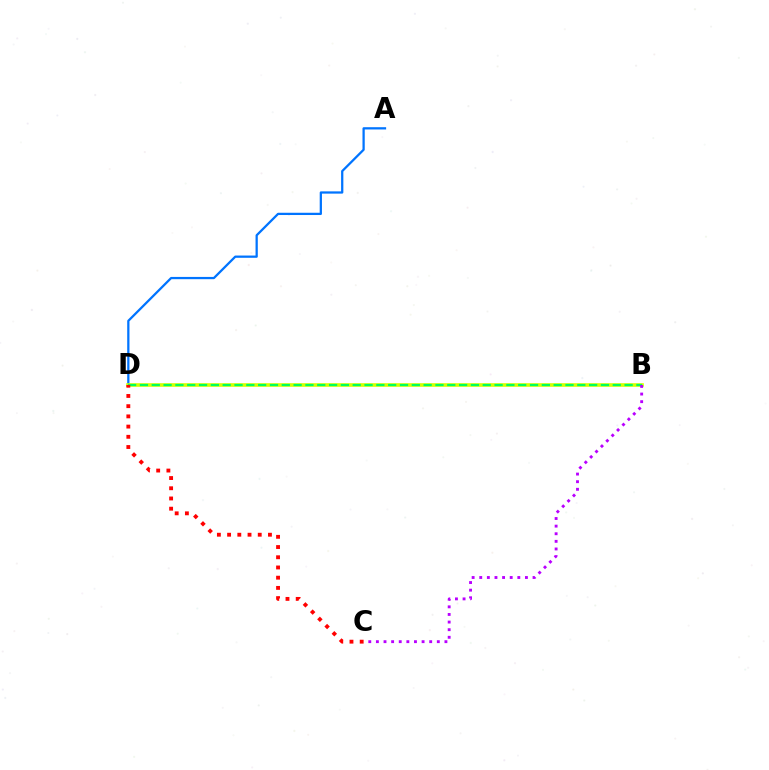{('A', 'D'): [{'color': '#0074ff', 'line_style': 'solid', 'thickness': 1.63}], ('B', 'D'): [{'color': '#d1ff00', 'line_style': 'solid', 'thickness': 2.6}, {'color': '#00ff5c', 'line_style': 'dashed', 'thickness': 1.61}], ('B', 'C'): [{'color': '#b900ff', 'line_style': 'dotted', 'thickness': 2.07}], ('C', 'D'): [{'color': '#ff0000', 'line_style': 'dotted', 'thickness': 2.77}]}